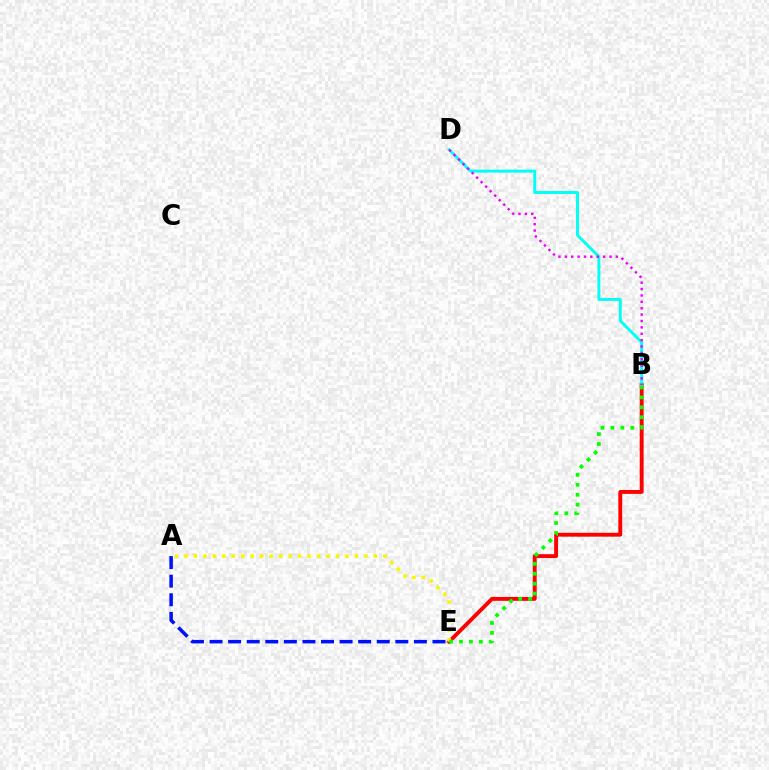{('B', 'E'): [{'color': '#ff0000', 'line_style': 'solid', 'thickness': 2.8}, {'color': '#08ff00', 'line_style': 'dotted', 'thickness': 2.7}], ('B', 'D'): [{'color': '#00fff6', 'line_style': 'solid', 'thickness': 2.12}, {'color': '#ee00ff', 'line_style': 'dotted', 'thickness': 1.73}], ('A', 'E'): [{'color': '#0010ff', 'line_style': 'dashed', 'thickness': 2.52}, {'color': '#fcf500', 'line_style': 'dotted', 'thickness': 2.57}]}